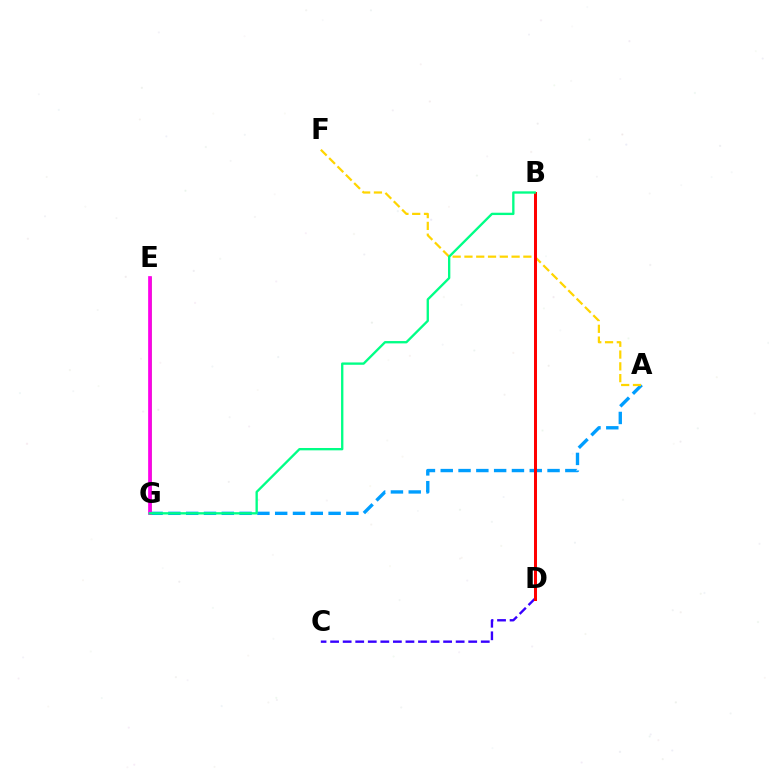{('A', 'G'): [{'color': '#009eff', 'line_style': 'dashed', 'thickness': 2.42}], ('A', 'F'): [{'color': '#ffd500', 'line_style': 'dashed', 'thickness': 1.6}], ('C', 'D'): [{'color': '#3700ff', 'line_style': 'dashed', 'thickness': 1.71}], ('E', 'G'): [{'color': '#4fff00', 'line_style': 'solid', 'thickness': 1.85}, {'color': '#ff00ed', 'line_style': 'solid', 'thickness': 2.68}], ('B', 'D'): [{'color': '#ff0000', 'line_style': 'solid', 'thickness': 2.16}], ('B', 'G'): [{'color': '#00ff86', 'line_style': 'solid', 'thickness': 1.68}]}